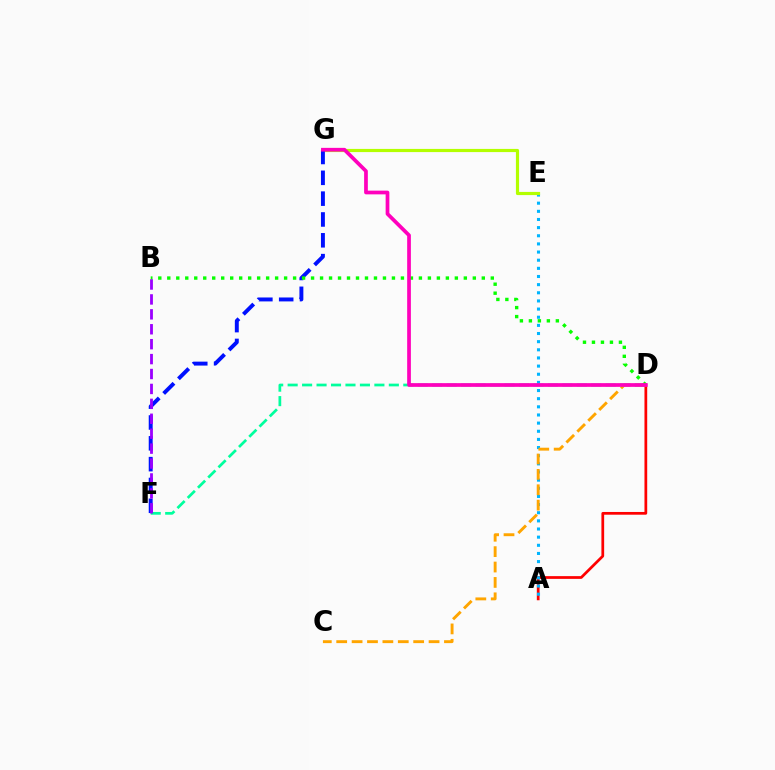{('A', 'D'): [{'color': '#ff0000', 'line_style': 'solid', 'thickness': 1.97}], ('A', 'E'): [{'color': '#00b5ff', 'line_style': 'dotted', 'thickness': 2.21}], ('C', 'D'): [{'color': '#ffa500', 'line_style': 'dashed', 'thickness': 2.09}], ('E', 'G'): [{'color': '#b3ff00', 'line_style': 'solid', 'thickness': 2.28}], ('D', 'F'): [{'color': '#00ff9d', 'line_style': 'dashed', 'thickness': 1.96}], ('F', 'G'): [{'color': '#0010ff', 'line_style': 'dashed', 'thickness': 2.83}], ('B', 'D'): [{'color': '#08ff00', 'line_style': 'dotted', 'thickness': 2.44}], ('B', 'F'): [{'color': '#9b00ff', 'line_style': 'dashed', 'thickness': 2.03}], ('D', 'G'): [{'color': '#ff00bd', 'line_style': 'solid', 'thickness': 2.68}]}